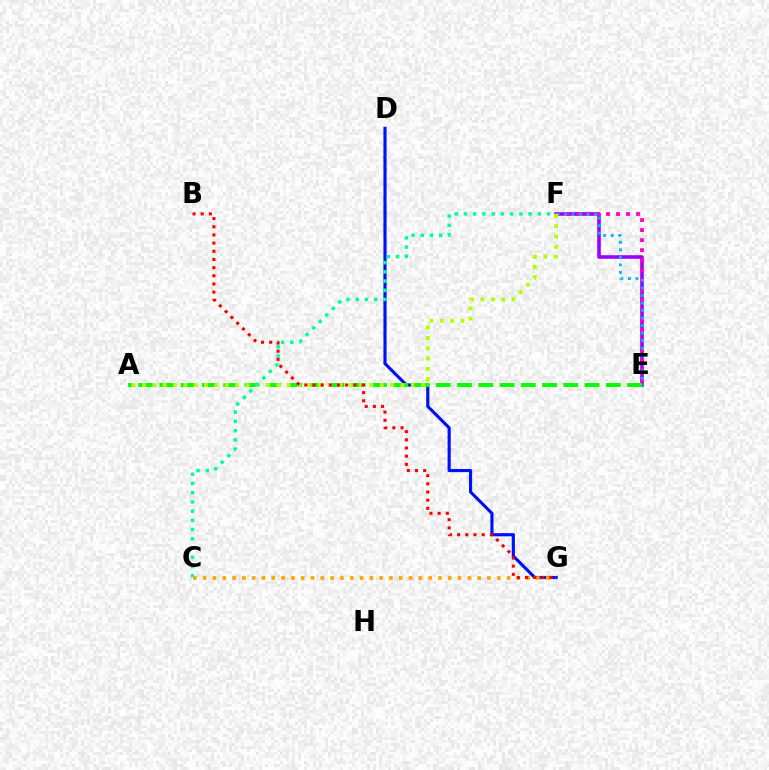{('E', 'F'): [{'color': '#9b00ff', 'line_style': 'solid', 'thickness': 2.58}, {'color': '#ff00bd', 'line_style': 'dotted', 'thickness': 2.72}, {'color': '#00b5ff', 'line_style': 'dotted', 'thickness': 2.05}], ('D', 'G'): [{'color': '#0010ff', 'line_style': 'solid', 'thickness': 2.26}], ('A', 'E'): [{'color': '#08ff00', 'line_style': 'dashed', 'thickness': 2.89}], ('A', 'F'): [{'color': '#b3ff00', 'line_style': 'dotted', 'thickness': 2.81}], ('C', 'G'): [{'color': '#ffa500', 'line_style': 'dotted', 'thickness': 2.66}], ('B', 'G'): [{'color': '#ff0000', 'line_style': 'dotted', 'thickness': 2.22}], ('C', 'F'): [{'color': '#00ff9d', 'line_style': 'dotted', 'thickness': 2.51}]}